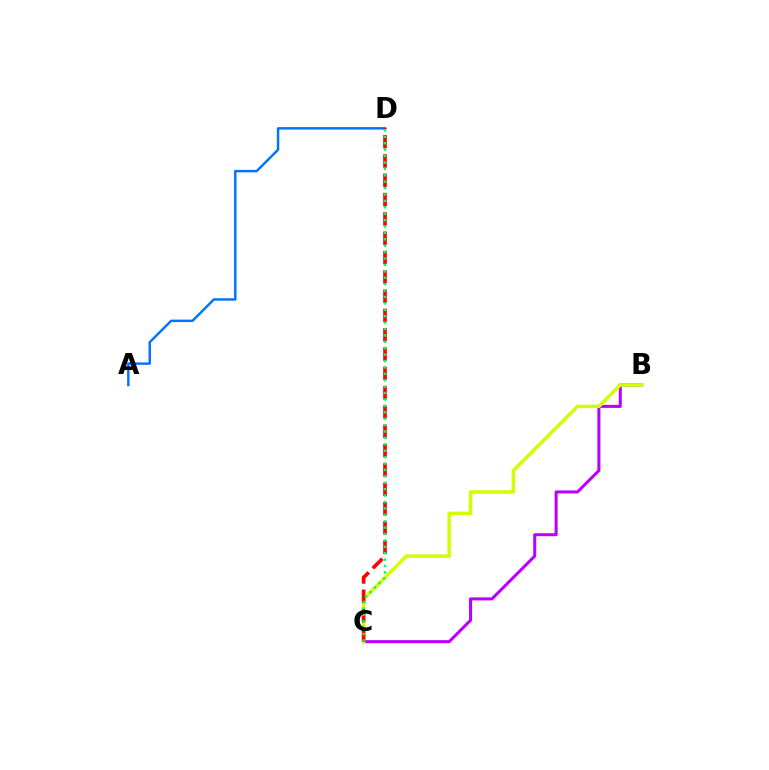{('B', 'C'): [{'color': '#b900ff', 'line_style': 'solid', 'thickness': 2.18}, {'color': '#d1ff00', 'line_style': 'solid', 'thickness': 2.49}], ('A', 'D'): [{'color': '#0074ff', 'line_style': 'solid', 'thickness': 1.77}], ('C', 'D'): [{'color': '#ff0000', 'line_style': 'dashed', 'thickness': 2.62}, {'color': '#00ff5c', 'line_style': 'dotted', 'thickness': 1.74}]}